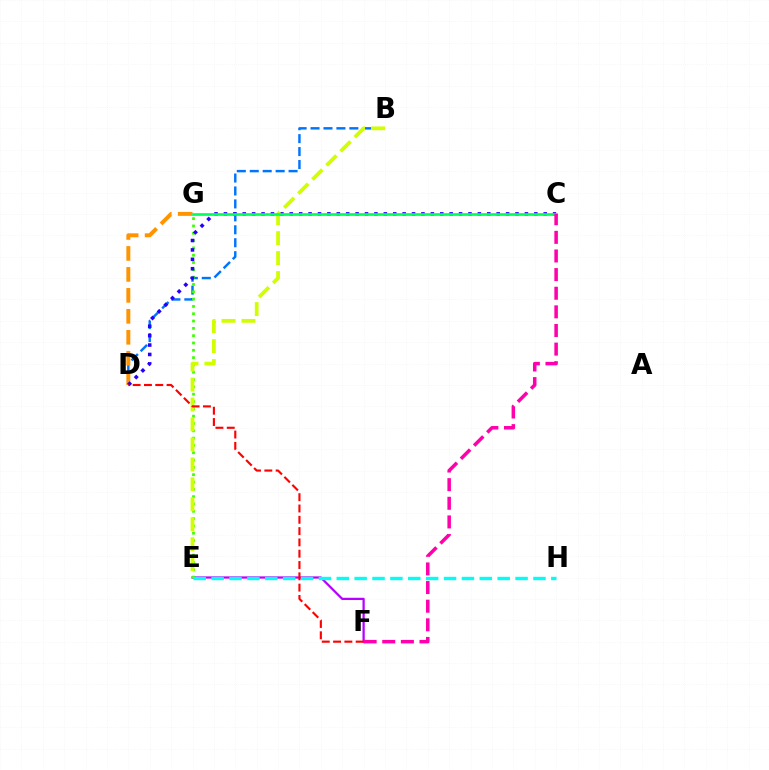{('E', 'F'): [{'color': '#b900ff', 'line_style': 'solid', 'thickness': 1.62}], ('B', 'D'): [{'color': '#0074ff', 'line_style': 'dashed', 'thickness': 1.76}], ('D', 'G'): [{'color': '#ff9400', 'line_style': 'dashed', 'thickness': 2.85}], ('E', 'G'): [{'color': '#3dff00', 'line_style': 'dotted', 'thickness': 1.99}], ('C', 'D'): [{'color': '#2500ff', 'line_style': 'dotted', 'thickness': 2.56}], ('B', 'E'): [{'color': '#d1ff00', 'line_style': 'dashed', 'thickness': 2.71}], ('E', 'H'): [{'color': '#00fff6', 'line_style': 'dashed', 'thickness': 2.43}], ('C', 'G'): [{'color': '#00ff5c', 'line_style': 'solid', 'thickness': 1.94}], ('D', 'F'): [{'color': '#ff0000', 'line_style': 'dashed', 'thickness': 1.54}], ('C', 'F'): [{'color': '#ff00ac', 'line_style': 'dashed', 'thickness': 2.53}]}